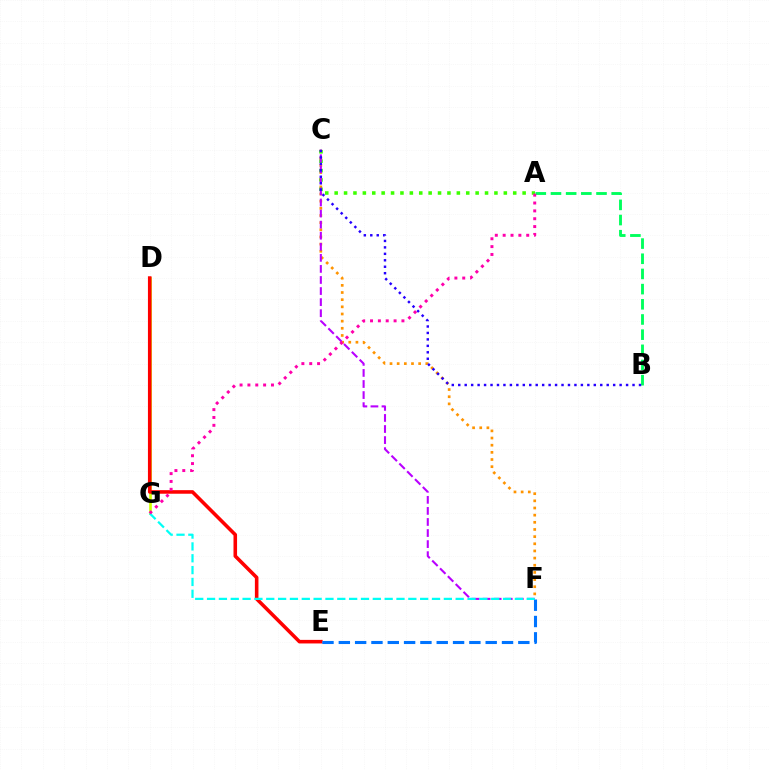{('C', 'F'): [{'color': '#ff9400', 'line_style': 'dotted', 'thickness': 1.94}, {'color': '#b900ff', 'line_style': 'dashed', 'thickness': 1.5}], ('D', 'G'): [{'color': '#d1ff00', 'line_style': 'solid', 'thickness': 1.92}], ('D', 'E'): [{'color': '#ff0000', 'line_style': 'solid', 'thickness': 2.57}], ('A', 'B'): [{'color': '#00ff5c', 'line_style': 'dashed', 'thickness': 2.06}], ('A', 'C'): [{'color': '#3dff00', 'line_style': 'dotted', 'thickness': 2.55}], ('E', 'F'): [{'color': '#0074ff', 'line_style': 'dashed', 'thickness': 2.22}], ('F', 'G'): [{'color': '#00fff6', 'line_style': 'dashed', 'thickness': 1.61}], ('B', 'C'): [{'color': '#2500ff', 'line_style': 'dotted', 'thickness': 1.75}], ('A', 'G'): [{'color': '#ff00ac', 'line_style': 'dotted', 'thickness': 2.13}]}